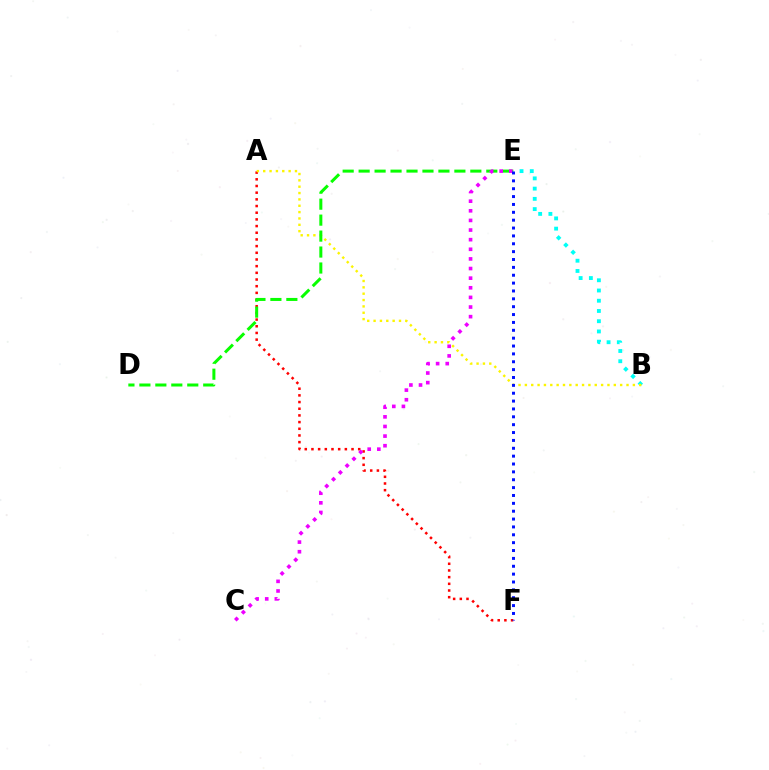{('B', 'E'): [{'color': '#00fff6', 'line_style': 'dotted', 'thickness': 2.78}], ('A', 'F'): [{'color': '#ff0000', 'line_style': 'dotted', 'thickness': 1.81}], ('A', 'B'): [{'color': '#fcf500', 'line_style': 'dotted', 'thickness': 1.73}], ('D', 'E'): [{'color': '#08ff00', 'line_style': 'dashed', 'thickness': 2.17}], ('C', 'E'): [{'color': '#ee00ff', 'line_style': 'dotted', 'thickness': 2.61}], ('E', 'F'): [{'color': '#0010ff', 'line_style': 'dotted', 'thickness': 2.14}]}